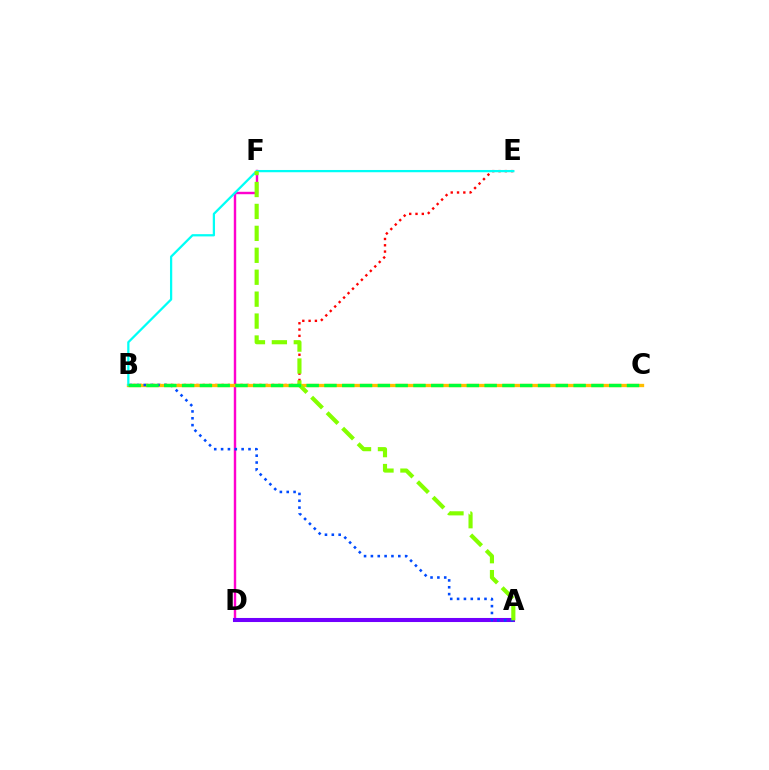{('D', 'F'): [{'color': '#ff00cf', 'line_style': 'solid', 'thickness': 1.75}], ('B', 'E'): [{'color': '#ff0000', 'line_style': 'dotted', 'thickness': 1.71}, {'color': '#00fff6', 'line_style': 'solid', 'thickness': 1.62}], ('B', 'C'): [{'color': '#ffbd00', 'line_style': 'solid', 'thickness': 2.4}, {'color': '#00ff39', 'line_style': 'dashed', 'thickness': 2.42}], ('A', 'D'): [{'color': '#7200ff', 'line_style': 'solid', 'thickness': 2.92}], ('A', 'B'): [{'color': '#004bff', 'line_style': 'dotted', 'thickness': 1.86}], ('A', 'F'): [{'color': '#84ff00', 'line_style': 'dashed', 'thickness': 2.98}]}